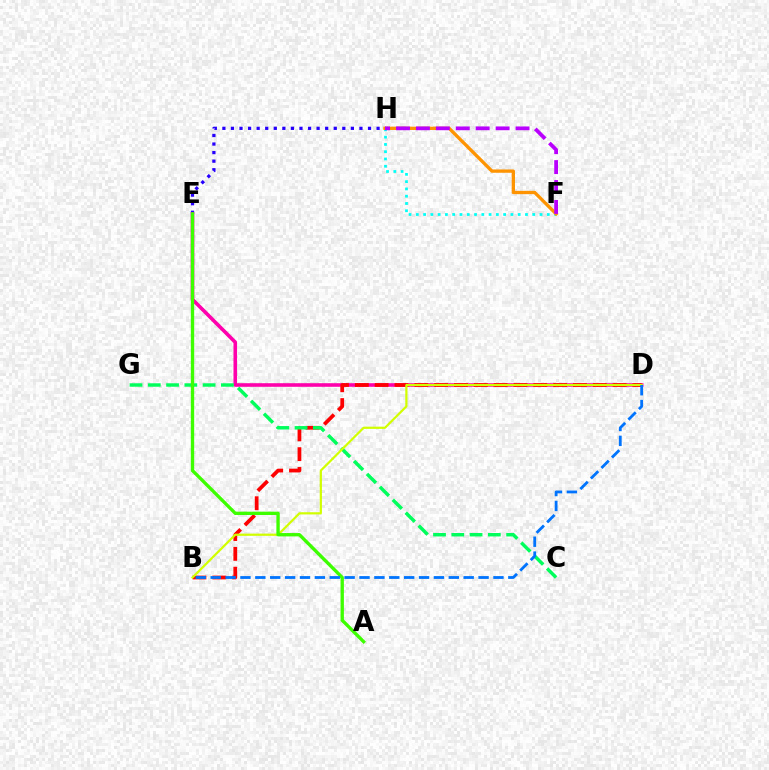{('F', 'H'): [{'color': '#00fff6', 'line_style': 'dotted', 'thickness': 1.98}, {'color': '#ff9400', 'line_style': 'solid', 'thickness': 2.38}, {'color': '#b900ff', 'line_style': 'dashed', 'thickness': 2.71}], ('E', 'H'): [{'color': '#2500ff', 'line_style': 'dotted', 'thickness': 2.33}], ('D', 'E'): [{'color': '#ff00ac', 'line_style': 'solid', 'thickness': 2.59}], ('B', 'D'): [{'color': '#ff0000', 'line_style': 'dashed', 'thickness': 2.69}, {'color': '#d1ff00', 'line_style': 'solid', 'thickness': 1.6}, {'color': '#0074ff', 'line_style': 'dashed', 'thickness': 2.02}], ('C', 'G'): [{'color': '#00ff5c', 'line_style': 'dashed', 'thickness': 2.48}], ('A', 'E'): [{'color': '#3dff00', 'line_style': 'solid', 'thickness': 2.4}]}